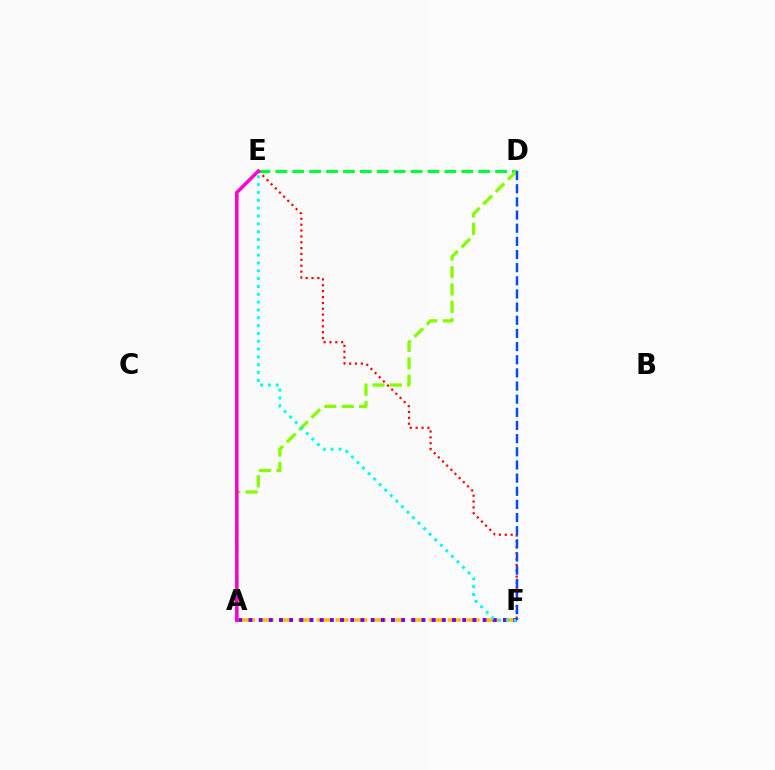{('D', 'E'): [{'color': '#00ff39', 'line_style': 'dashed', 'thickness': 2.3}], ('A', 'F'): [{'color': '#ffbd00', 'line_style': 'dashed', 'thickness': 2.54}, {'color': '#7200ff', 'line_style': 'dotted', 'thickness': 2.77}], ('E', 'F'): [{'color': '#ff0000', 'line_style': 'dotted', 'thickness': 1.59}, {'color': '#00fff6', 'line_style': 'dotted', 'thickness': 2.13}], ('A', 'D'): [{'color': '#84ff00', 'line_style': 'dashed', 'thickness': 2.36}], ('A', 'E'): [{'color': '#ff00cf', 'line_style': 'solid', 'thickness': 2.54}], ('D', 'F'): [{'color': '#004bff', 'line_style': 'dashed', 'thickness': 1.79}]}